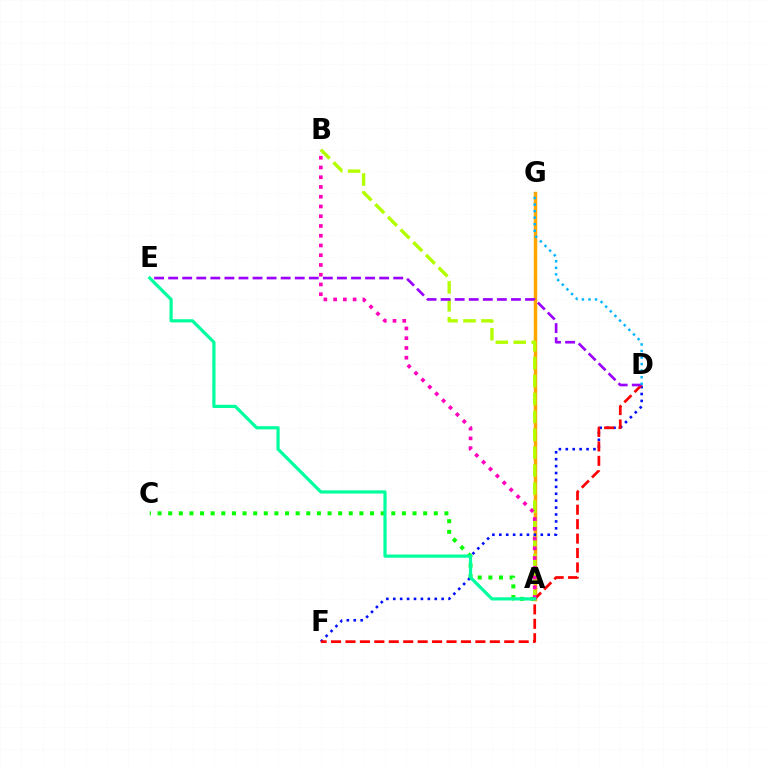{('A', 'C'): [{'color': '#08ff00', 'line_style': 'dotted', 'thickness': 2.89}], ('A', 'G'): [{'color': '#ffa500', 'line_style': 'solid', 'thickness': 2.51}], ('A', 'B'): [{'color': '#b3ff00', 'line_style': 'dashed', 'thickness': 2.43}, {'color': '#ff00bd', 'line_style': 'dotted', 'thickness': 2.65}], ('D', 'F'): [{'color': '#0010ff', 'line_style': 'dotted', 'thickness': 1.88}, {'color': '#ff0000', 'line_style': 'dashed', 'thickness': 1.96}], ('D', 'E'): [{'color': '#9b00ff', 'line_style': 'dashed', 'thickness': 1.91}], ('A', 'E'): [{'color': '#00ff9d', 'line_style': 'solid', 'thickness': 2.3}], ('D', 'G'): [{'color': '#00b5ff', 'line_style': 'dotted', 'thickness': 1.78}]}